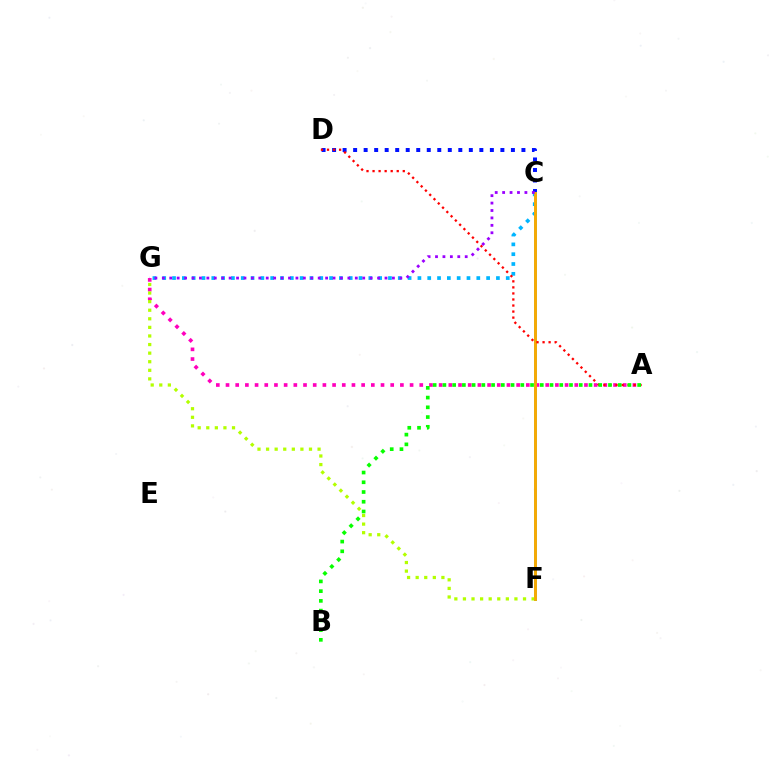{('C', 'G'): [{'color': '#00b5ff', 'line_style': 'dotted', 'thickness': 2.67}, {'color': '#9b00ff', 'line_style': 'dotted', 'thickness': 2.02}], ('C', 'D'): [{'color': '#0010ff', 'line_style': 'dotted', 'thickness': 2.86}], ('A', 'G'): [{'color': '#ff00bd', 'line_style': 'dotted', 'thickness': 2.63}], ('C', 'F'): [{'color': '#00ff9d', 'line_style': 'solid', 'thickness': 2.15}, {'color': '#ffa500', 'line_style': 'solid', 'thickness': 2.04}], ('F', 'G'): [{'color': '#b3ff00', 'line_style': 'dotted', 'thickness': 2.33}], ('A', 'D'): [{'color': '#ff0000', 'line_style': 'dotted', 'thickness': 1.64}], ('A', 'B'): [{'color': '#08ff00', 'line_style': 'dotted', 'thickness': 2.65}]}